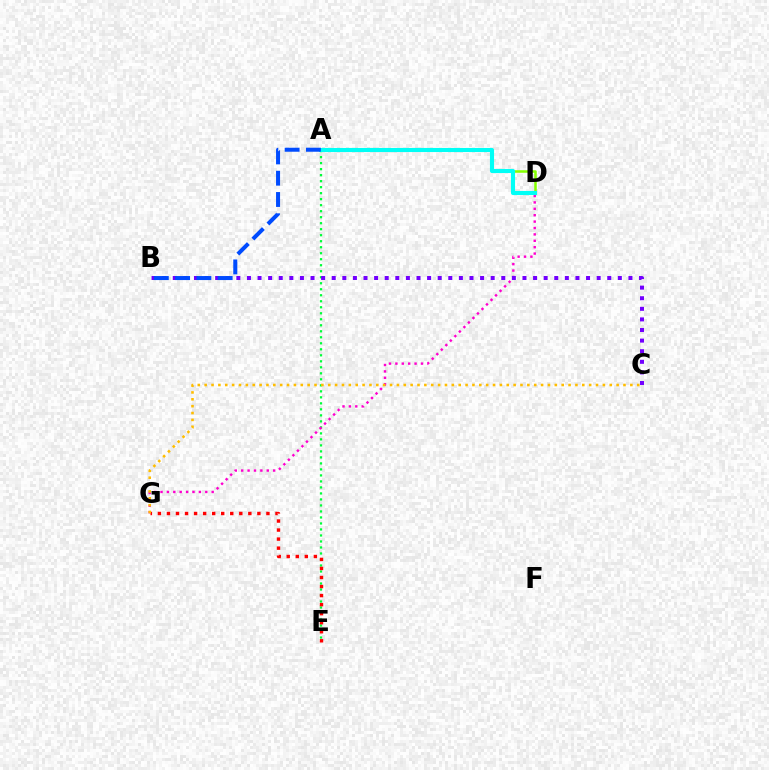{('A', 'D'): [{'color': '#84ff00', 'line_style': 'solid', 'thickness': 1.82}, {'color': '#00fff6', 'line_style': 'solid', 'thickness': 2.95}], ('A', 'E'): [{'color': '#00ff39', 'line_style': 'dotted', 'thickness': 1.63}], ('D', 'G'): [{'color': '#ff00cf', 'line_style': 'dotted', 'thickness': 1.74}], ('E', 'G'): [{'color': '#ff0000', 'line_style': 'dotted', 'thickness': 2.46}], ('C', 'G'): [{'color': '#ffbd00', 'line_style': 'dotted', 'thickness': 1.87}], ('B', 'C'): [{'color': '#7200ff', 'line_style': 'dotted', 'thickness': 2.88}], ('A', 'B'): [{'color': '#004bff', 'line_style': 'dashed', 'thickness': 2.89}]}